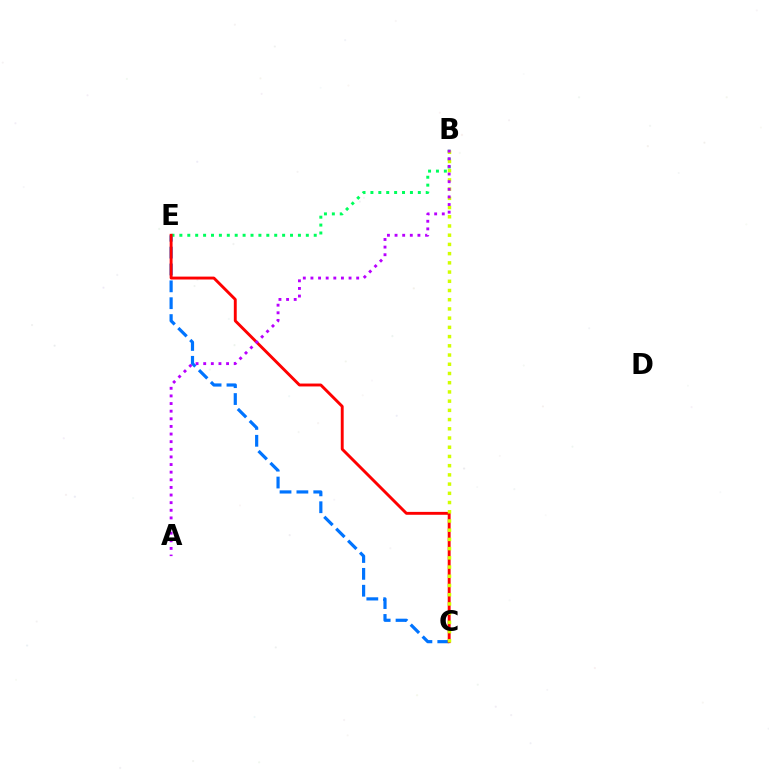{('C', 'E'): [{'color': '#0074ff', 'line_style': 'dashed', 'thickness': 2.29}, {'color': '#ff0000', 'line_style': 'solid', 'thickness': 2.09}], ('B', 'E'): [{'color': '#00ff5c', 'line_style': 'dotted', 'thickness': 2.15}], ('B', 'C'): [{'color': '#d1ff00', 'line_style': 'dotted', 'thickness': 2.5}], ('A', 'B'): [{'color': '#b900ff', 'line_style': 'dotted', 'thickness': 2.07}]}